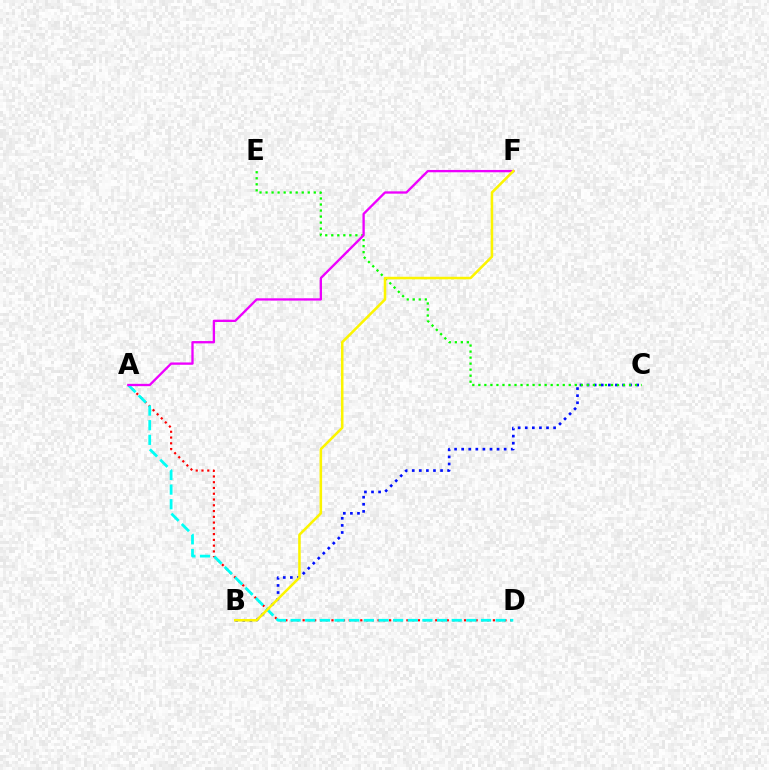{('B', 'C'): [{'color': '#0010ff', 'line_style': 'dotted', 'thickness': 1.92}], ('A', 'D'): [{'color': '#ff0000', 'line_style': 'dotted', 'thickness': 1.57}, {'color': '#00fff6', 'line_style': 'dashed', 'thickness': 1.99}], ('C', 'E'): [{'color': '#08ff00', 'line_style': 'dotted', 'thickness': 1.64}], ('A', 'F'): [{'color': '#ee00ff', 'line_style': 'solid', 'thickness': 1.67}], ('B', 'F'): [{'color': '#fcf500', 'line_style': 'solid', 'thickness': 1.83}]}